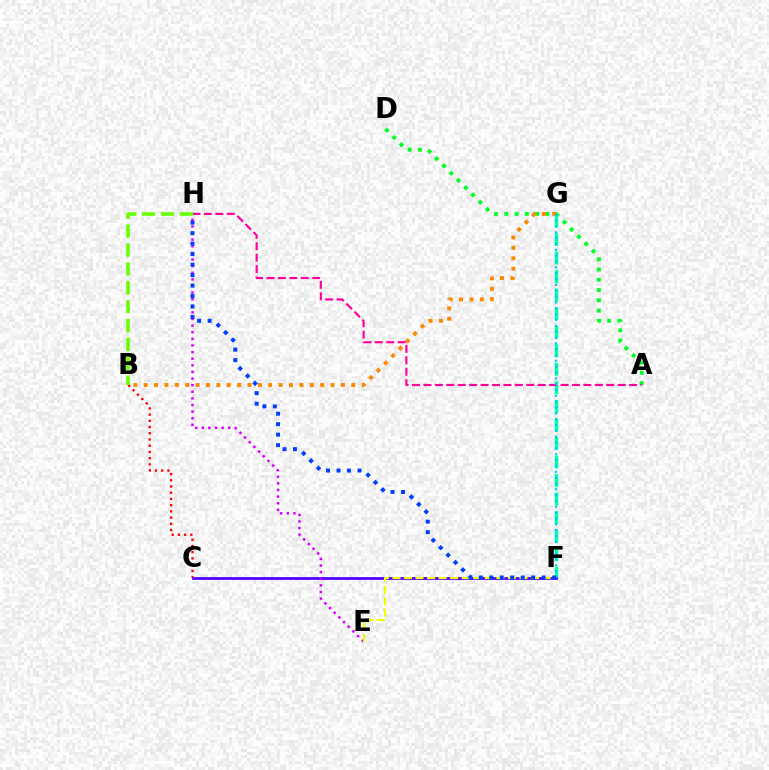{('A', 'D'): [{'color': '#00ff27', 'line_style': 'dotted', 'thickness': 2.79}], ('F', 'G'): [{'color': '#00ffaf', 'line_style': 'dashed', 'thickness': 2.52}, {'color': '#00c7ff', 'line_style': 'dotted', 'thickness': 1.59}], ('C', 'F'): [{'color': '#4f00ff', 'line_style': 'solid', 'thickness': 1.98}], ('E', 'H'): [{'color': '#d600ff', 'line_style': 'dotted', 'thickness': 1.8}], ('B', 'G'): [{'color': '#ff8800', 'line_style': 'dotted', 'thickness': 2.82}], ('E', 'F'): [{'color': '#eeff00', 'line_style': 'dashed', 'thickness': 1.57}], ('A', 'H'): [{'color': '#ff00a0', 'line_style': 'dashed', 'thickness': 1.55}], ('B', 'C'): [{'color': '#ff0000', 'line_style': 'dotted', 'thickness': 1.69}], ('F', 'H'): [{'color': '#003fff', 'line_style': 'dotted', 'thickness': 2.85}], ('B', 'H'): [{'color': '#66ff00', 'line_style': 'dashed', 'thickness': 2.57}]}